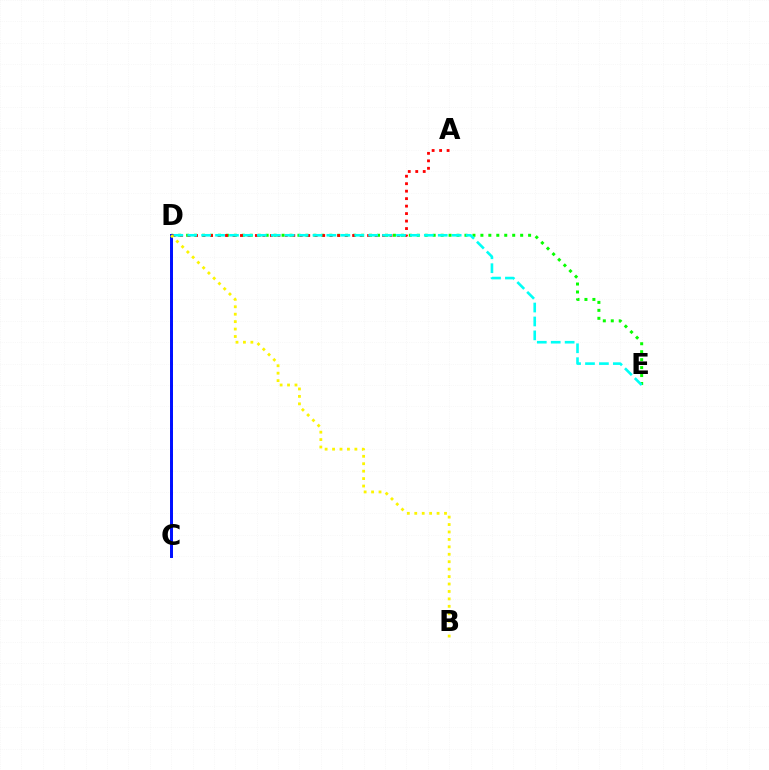{('D', 'E'): [{'color': '#08ff00', 'line_style': 'dotted', 'thickness': 2.16}, {'color': '#00fff6', 'line_style': 'dashed', 'thickness': 1.89}], ('C', 'D'): [{'color': '#ee00ff', 'line_style': 'dotted', 'thickness': 2.08}, {'color': '#0010ff', 'line_style': 'solid', 'thickness': 2.14}], ('A', 'D'): [{'color': '#ff0000', 'line_style': 'dotted', 'thickness': 2.03}], ('B', 'D'): [{'color': '#fcf500', 'line_style': 'dotted', 'thickness': 2.02}]}